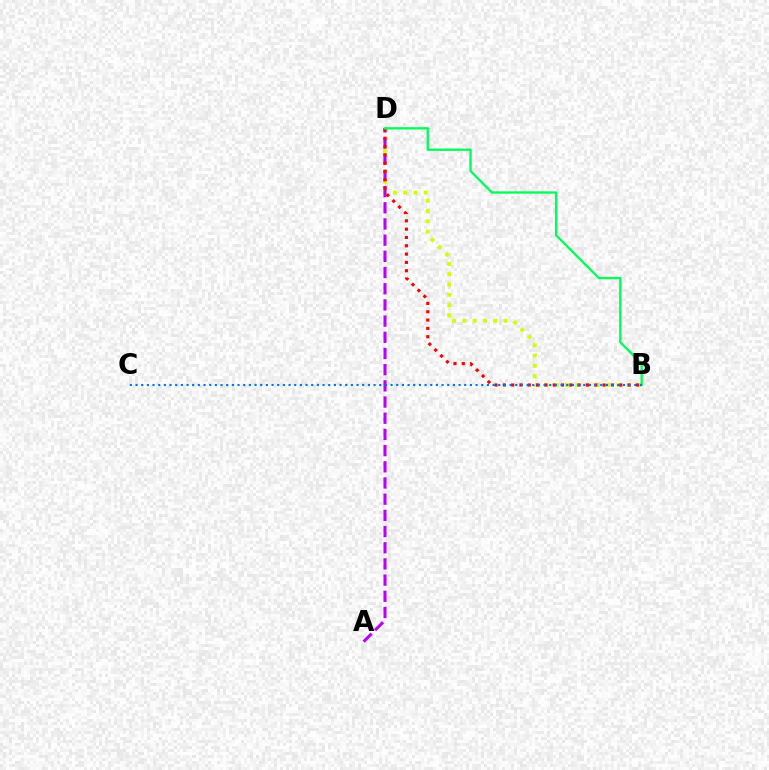{('B', 'D'): [{'color': '#d1ff00', 'line_style': 'dotted', 'thickness': 2.8}, {'color': '#ff0000', 'line_style': 'dotted', 'thickness': 2.26}, {'color': '#00ff5c', 'line_style': 'solid', 'thickness': 1.69}], ('A', 'D'): [{'color': '#b900ff', 'line_style': 'dashed', 'thickness': 2.2}], ('B', 'C'): [{'color': '#0074ff', 'line_style': 'dotted', 'thickness': 1.54}]}